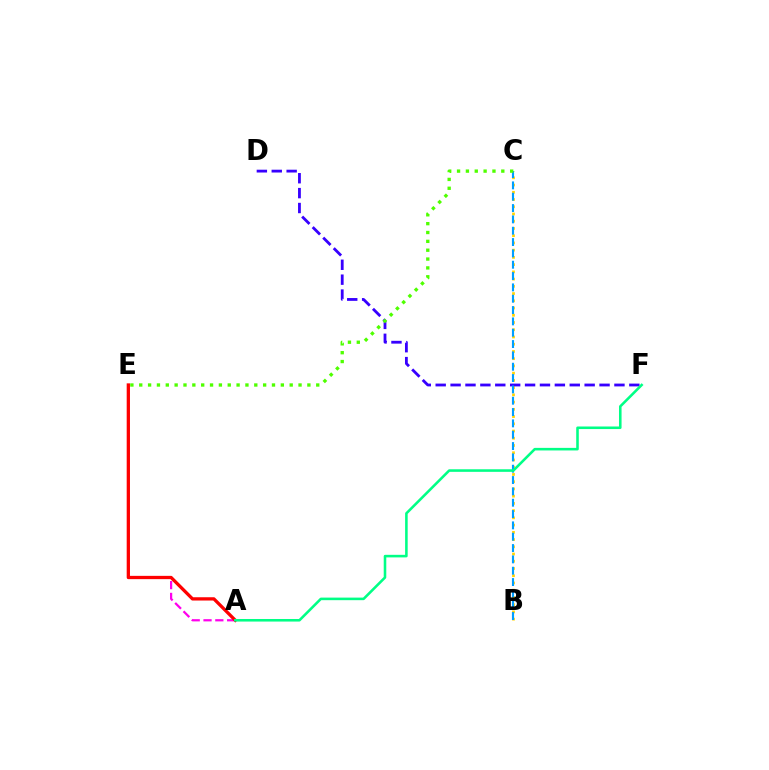{('B', 'C'): [{'color': '#ffd500', 'line_style': 'dotted', 'thickness': 1.97}, {'color': '#009eff', 'line_style': 'dashed', 'thickness': 1.54}], ('D', 'F'): [{'color': '#3700ff', 'line_style': 'dashed', 'thickness': 2.02}], ('A', 'E'): [{'color': '#ff00ed', 'line_style': 'dashed', 'thickness': 1.6}, {'color': '#ff0000', 'line_style': 'solid', 'thickness': 2.37}], ('C', 'E'): [{'color': '#4fff00', 'line_style': 'dotted', 'thickness': 2.4}], ('A', 'F'): [{'color': '#00ff86', 'line_style': 'solid', 'thickness': 1.85}]}